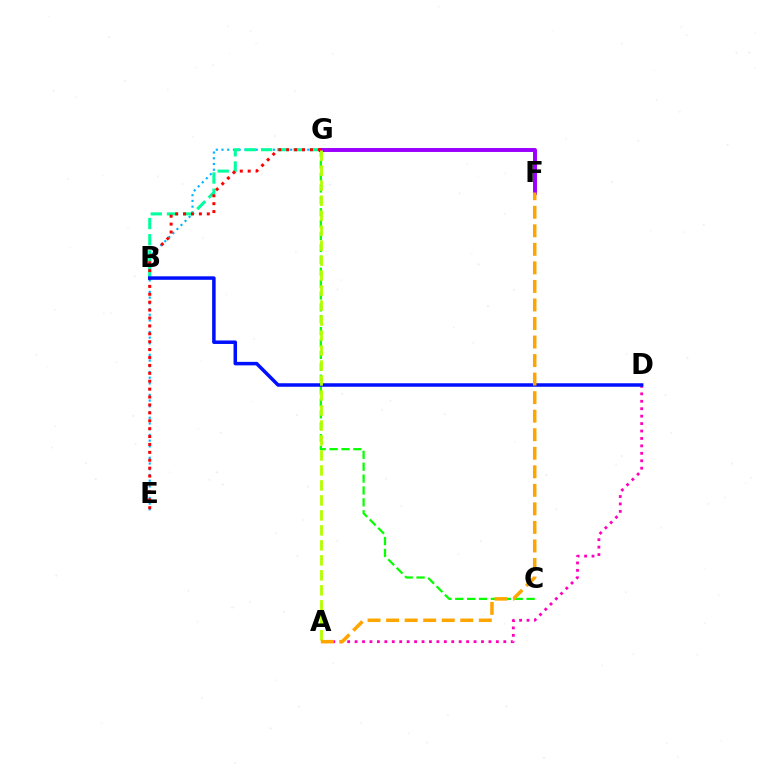{('C', 'G'): [{'color': '#08ff00', 'line_style': 'dashed', 'thickness': 1.62}], ('E', 'G'): [{'color': '#00b5ff', 'line_style': 'dotted', 'thickness': 1.55}, {'color': '#ff0000', 'line_style': 'dotted', 'thickness': 2.15}], ('A', 'D'): [{'color': '#ff00bd', 'line_style': 'dotted', 'thickness': 2.02}], ('B', 'G'): [{'color': '#00ff9d', 'line_style': 'dashed', 'thickness': 2.2}], ('F', 'G'): [{'color': '#9b00ff', 'line_style': 'solid', 'thickness': 2.83}], ('B', 'D'): [{'color': '#0010ff', 'line_style': 'solid', 'thickness': 2.52}], ('A', 'G'): [{'color': '#b3ff00', 'line_style': 'dashed', 'thickness': 2.04}], ('A', 'F'): [{'color': '#ffa500', 'line_style': 'dashed', 'thickness': 2.52}]}